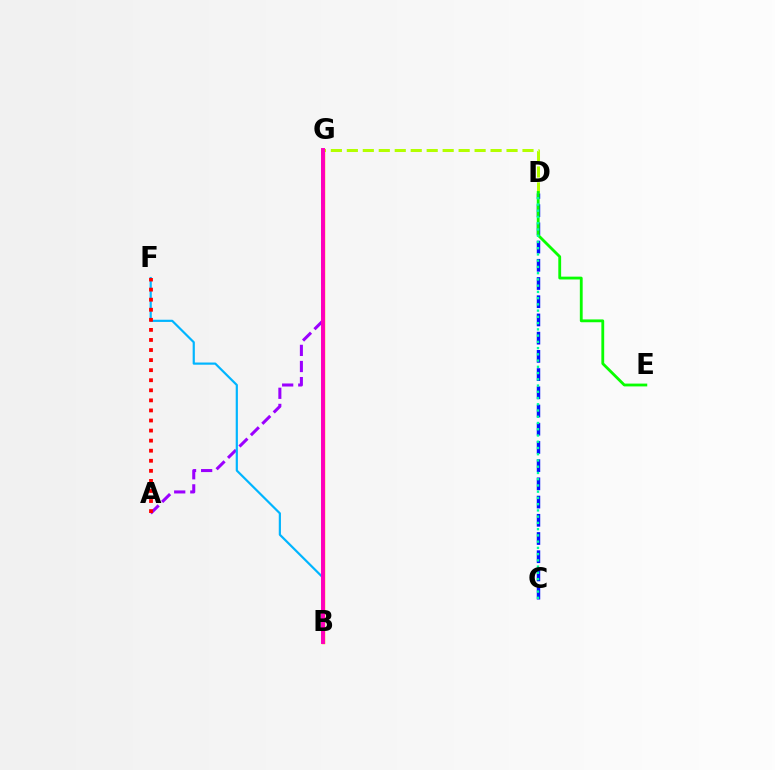{('D', 'G'): [{'color': '#b3ff00', 'line_style': 'dashed', 'thickness': 2.17}], ('B', 'G'): [{'color': '#ffa500', 'line_style': 'solid', 'thickness': 2.5}, {'color': '#ff00bd', 'line_style': 'solid', 'thickness': 2.83}], ('C', 'D'): [{'color': '#0010ff', 'line_style': 'dashed', 'thickness': 2.47}, {'color': '#00ff9d', 'line_style': 'dotted', 'thickness': 1.7}], ('D', 'E'): [{'color': '#08ff00', 'line_style': 'solid', 'thickness': 2.03}], ('A', 'G'): [{'color': '#9b00ff', 'line_style': 'dashed', 'thickness': 2.19}], ('B', 'F'): [{'color': '#00b5ff', 'line_style': 'solid', 'thickness': 1.58}], ('A', 'F'): [{'color': '#ff0000', 'line_style': 'dotted', 'thickness': 2.74}]}